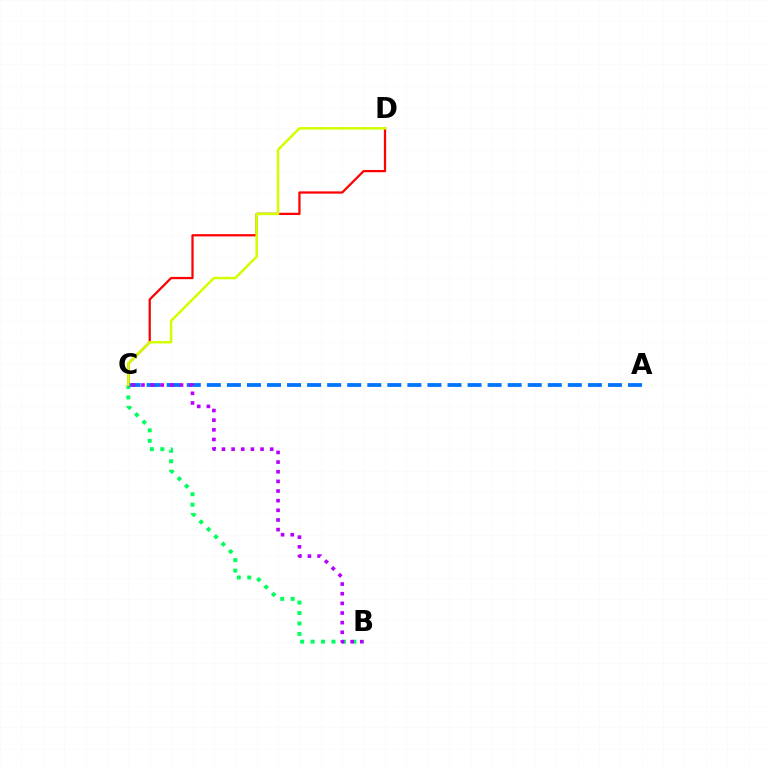{('B', 'C'): [{'color': '#00ff5c', 'line_style': 'dotted', 'thickness': 2.84}, {'color': '#b900ff', 'line_style': 'dotted', 'thickness': 2.62}], ('A', 'C'): [{'color': '#0074ff', 'line_style': 'dashed', 'thickness': 2.72}], ('C', 'D'): [{'color': '#ff0000', 'line_style': 'solid', 'thickness': 1.62}, {'color': '#d1ff00', 'line_style': 'solid', 'thickness': 1.82}]}